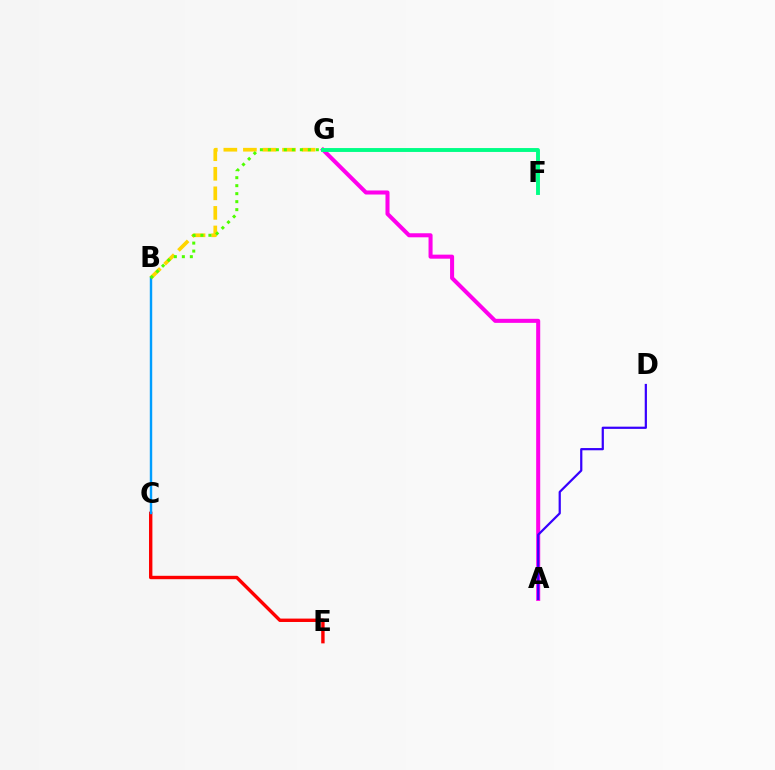{('A', 'G'): [{'color': '#ff00ed', 'line_style': 'solid', 'thickness': 2.91}], ('B', 'G'): [{'color': '#ffd500', 'line_style': 'dashed', 'thickness': 2.66}, {'color': '#4fff00', 'line_style': 'dotted', 'thickness': 2.17}], ('C', 'E'): [{'color': '#ff0000', 'line_style': 'solid', 'thickness': 2.44}], ('F', 'G'): [{'color': '#00ff86', 'line_style': 'solid', 'thickness': 2.8}], ('A', 'D'): [{'color': '#3700ff', 'line_style': 'solid', 'thickness': 1.6}], ('B', 'C'): [{'color': '#009eff', 'line_style': 'solid', 'thickness': 1.74}]}